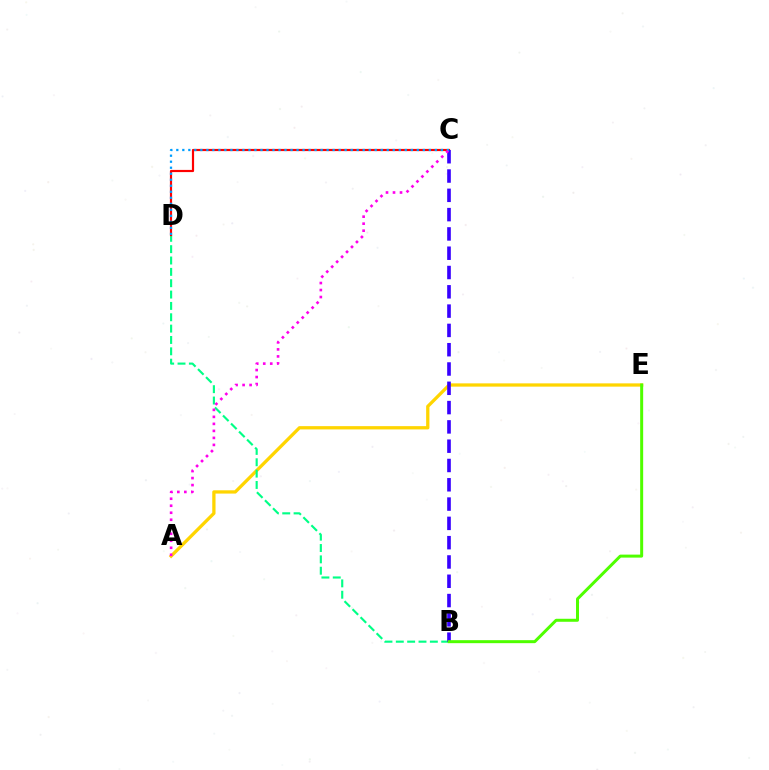{('A', 'E'): [{'color': '#ffd500', 'line_style': 'solid', 'thickness': 2.36}], ('B', 'D'): [{'color': '#00ff86', 'line_style': 'dashed', 'thickness': 1.54}], ('C', 'D'): [{'color': '#ff0000', 'line_style': 'solid', 'thickness': 1.58}, {'color': '#009eff', 'line_style': 'dotted', 'thickness': 1.63}], ('B', 'C'): [{'color': '#3700ff', 'line_style': 'dashed', 'thickness': 2.62}], ('B', 'E'): [{'color': '#4fff00', 'line_style': 'solid', 'thickness': 2.16}], ('A', 'C'): [{'color': '#ff00ed', 'line_style': 'dotted', 'thickness': 1.9}]}